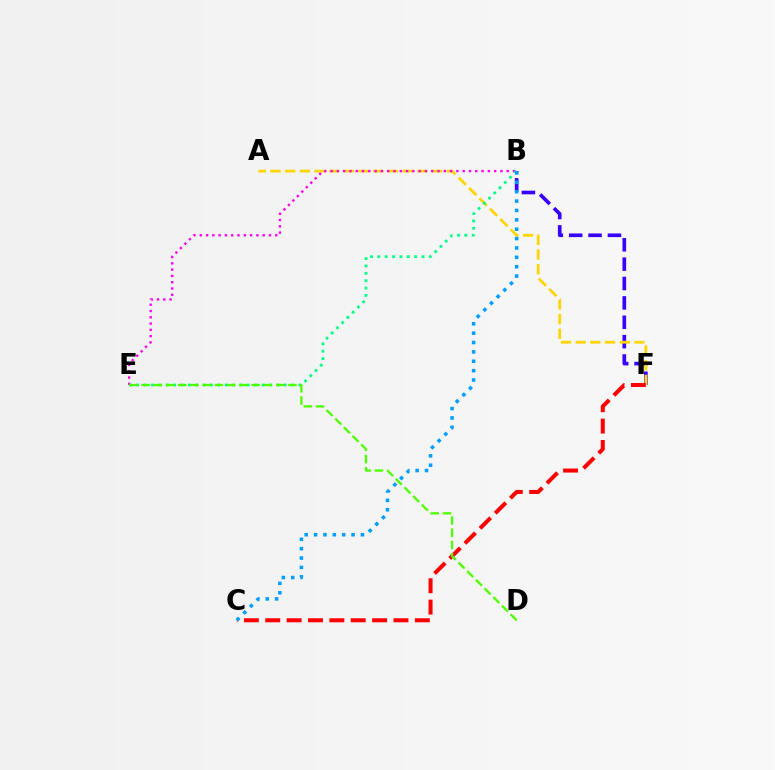{('B', 'F'): [{'color': '#3700ff', 'line_style': 'dashed', 'thickness': 2.63}], ('A', 'F'): [{'color': '#ffd500', 'line_style': 'dashed', 'thickness': 2.0}], ('C', 'F'): [{'color': '#ff0000', 'line_style': 'dashed', 'thickness': 2.9}], ('B', 'E'): [{'color': '#ff00ed', 'line_style': 'dotted', 'thickness': 1.71}, {'color': '#00ff86', 'line_style': 'dotted', 'thickness': 2.0}], ('B', 'C'): [{'color': '#009eff', 'line_style': 'dotted', 'thickness': 2.55}], ('D', 'E'): [{'color': '#4fff00', 'line_style': 'dashed', 'thickness': 1.66}]}